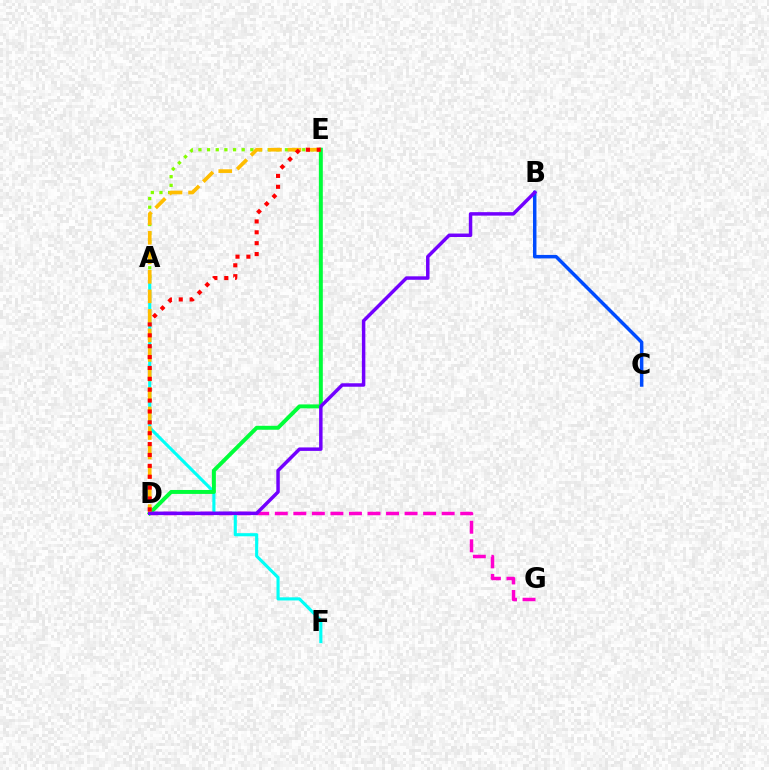{('B', 'C'): [{'color': '#004bff', 'line_style': 'solid', 'thickness': 2.5}], ('A', 'F'): [{'color': '#00fff6', 'line_style': 'solid', 'thickness': 2.25}], ('A', 'E'): [{'color': '#84ff00', 'line_style': 'dotted', 'thickness': 2.35}], ('D', 'G'): [{'color': '#ff00cf', 'line_style': 'dashed', 'thickness': 2.52}], ('D', 'E'): [{'color': '#00ff39', 'line_style': 'solid', 'thickness': 2.84}, {'color': '#ffbd00', 'line_style': 'dashed', 'thickness': 2.65}, {'color': '#ff0000', 'line_style': 'dotted', 'thickness': 2.96}], ('B', 'D'): [{'color': '#7200ff', 'line_style': 'solid', 'thickness': 2.5}]}